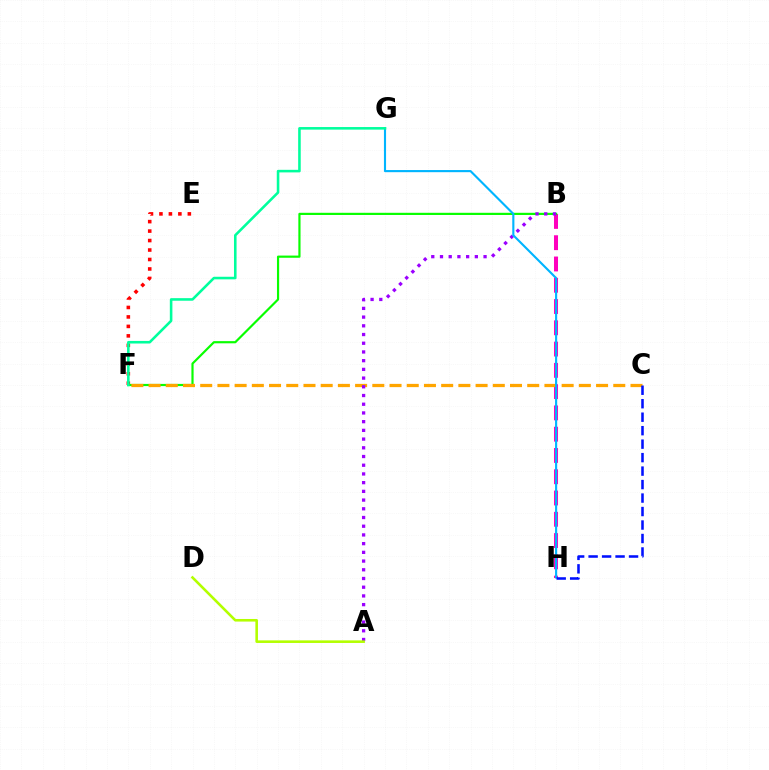{('B', 'H'): [{'color': '#ff00bd', 'line_style': 'dashed', 'thickness': 2.89}], ('E', 'F'): [{'color': '#ff0000', 'line_style': 'dotted', 'thickness': 2.57}], ('B', 'F'): [{'color': '#08ff00', 'line_style': 'solid', 'thickness': 1.57}], ('C', 'F'): [{'color': '#ffa500', 'line_style': 'dashed', 'thickness': 2.34}], ('A', 'B'): [{'color': '#9b00ff', 'line_style': 'dotted', 'thickness': 2.37}], ('G', 'H'): [{'color': '#00b5ff', 'line_style': 'solid', 'thickness': 1.53}], ('F', 'G'): [{'color': '#00ff9d', 'line_style': 'solid', 'thickness': 1.86}], ('A', 'D'): [{'color': '#b3ff00', 'line_style': 'solid', 'thickness': 1.87}], ('C', 'H'): [{'color': '#0010ff', 'line_style': 'dashed', 'thickness': 1.83}]}